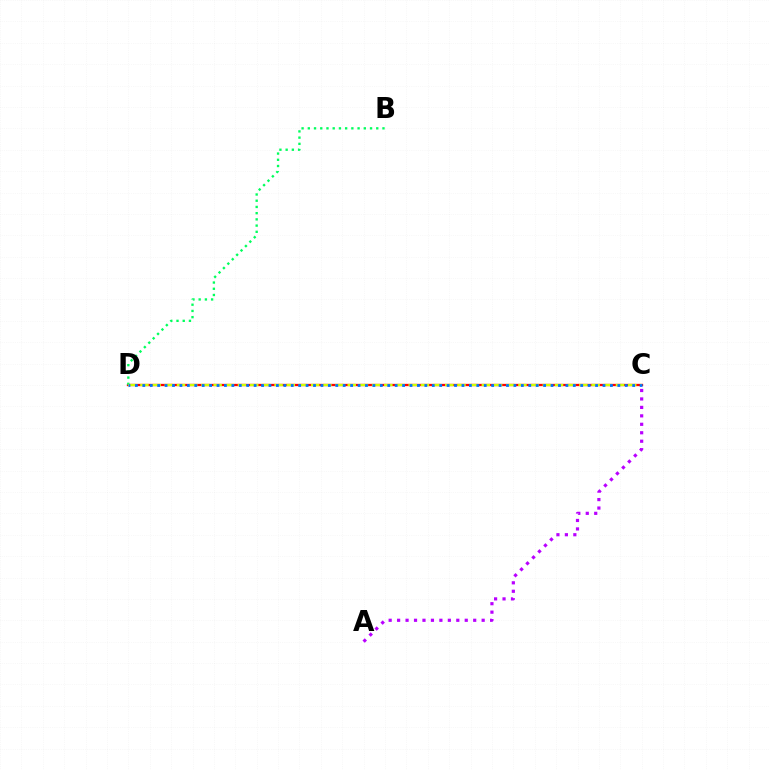{('A', 'C'): [{'color': '#b900ff', 'line_style': 'dotted', 'thickness': 2.3}], ('C', 'D'): [{'color': '#ff0000', 'line_style': 'solid', 'thickness': 1.66}, {'color': '#d1ff00', 'line_style': 'dashed', 'thickness': 1.66}, {'color': '#0074ff', 'line_style': 'dotted', 'thickness': 2.02}], ('B', 'D'): [{'color': '#00ff5c', 'line_style': 'dotted', 'thickness': 1.69}]}